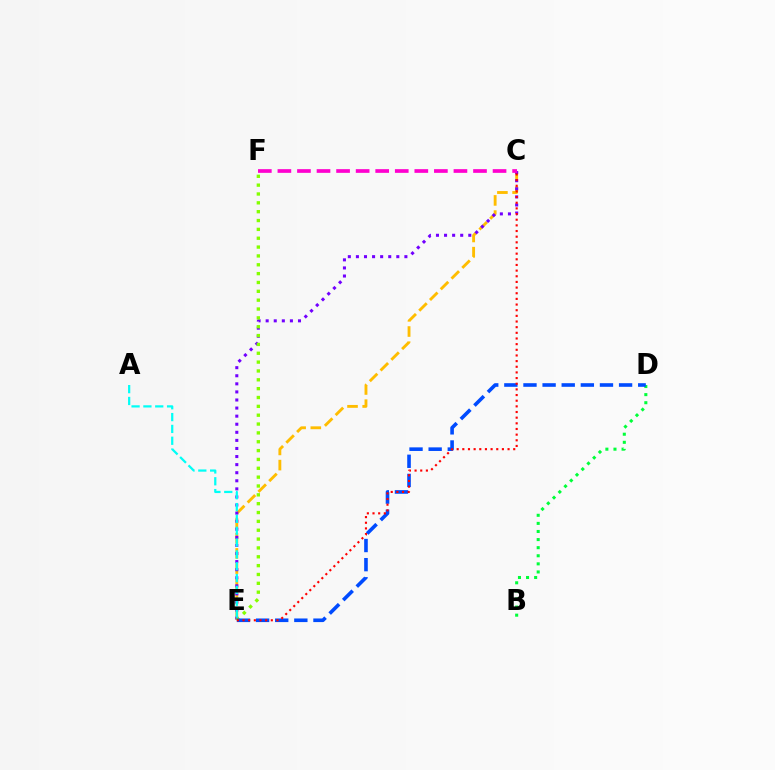{('B', 'D'): [{'color': '#00ff39', 'line_style': 'dotted', 'thickness': 2.2}], ('C', 'E'): [{'color': '#ffbd00', 'line_style': 'dashed', 'thickness': 2.06}, {'color': '#7200ff', 'line_style': 'dotted', 'thickness': 2.2}, {'color': '#ff0000', 'line_style': 'dotted', 'thickness': 1.54}], ('E', 'F'): [{'color': '#84ff00', 'line_style': 'dotted', 'thickness': 2.4}], ('C', 'F'): [{'color': '#ff00cf', 'line_style': 'dashed', 'thickness': 2.66}], ('D', 'E'): [{'color': '#004bff', 'line_style': 'dashed', 'thickness': 2.6}], ('A', 'E'): [{'color': '#00fff6', 'line_style': 'dashed', 'thickness': 1.61}]}